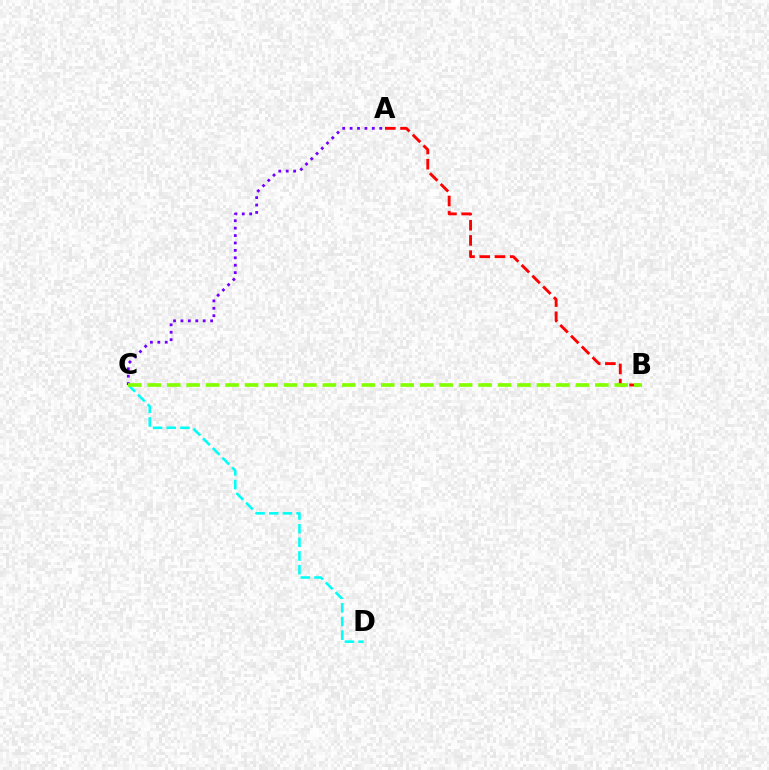{('A', 'B'): [{'color': '#ff0000', 'line_style': 'dashed', 'thickness': 2.07}], ('A', 'C'): [{'color': '#7200ff', 'line_style': 'dotted', 'thickness': 2.02}], ('C', 'D'): [{'color': '#00fff6', 'line_style': 'dashed', 'thickness': 1.86}], ('B', 'C'): [{'color': '#84ff00', 'line_style': 'dashed', 'thickness': 2.64}]}